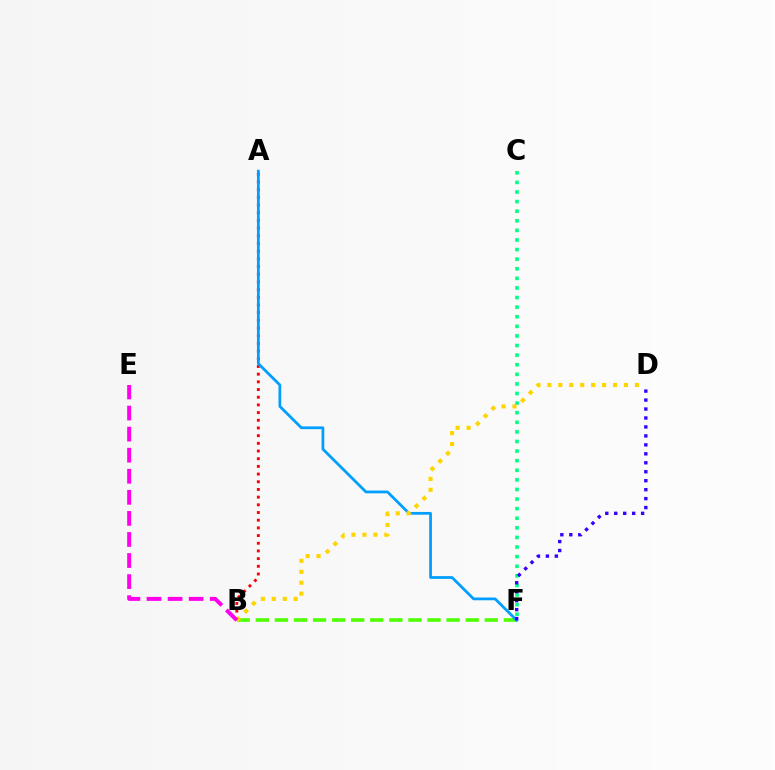{('A', 'B'): [{'color': '#ff0000', 'line_style': 'dotted', 'thickness': 2.09}], ('C', 'F'): [{'color': '#00ff86', 'line_style': 'dotted', 'thickness': 2.61}], ('B', 'F'): [{'color': '#4fff00', 'line_style': 'dashed', 'thickness': 2.59}], ('A', 'F'): [{'color': '#009eff', 'line_style': 'solid', 'thickness': 1.98}], ('B', 'D'): [{'color': '#ffd500', 'line_style': 'dotted', 'thickness': 2.97}], ('D', 'F'): [{'color': '#3700ff', 'line_style': 'dotted', 'thickness': 2.43}], ('B', 'E'): [{'color': '#ff00ed', 'line_style': 'dashed', 'thickness': 2.86}]}